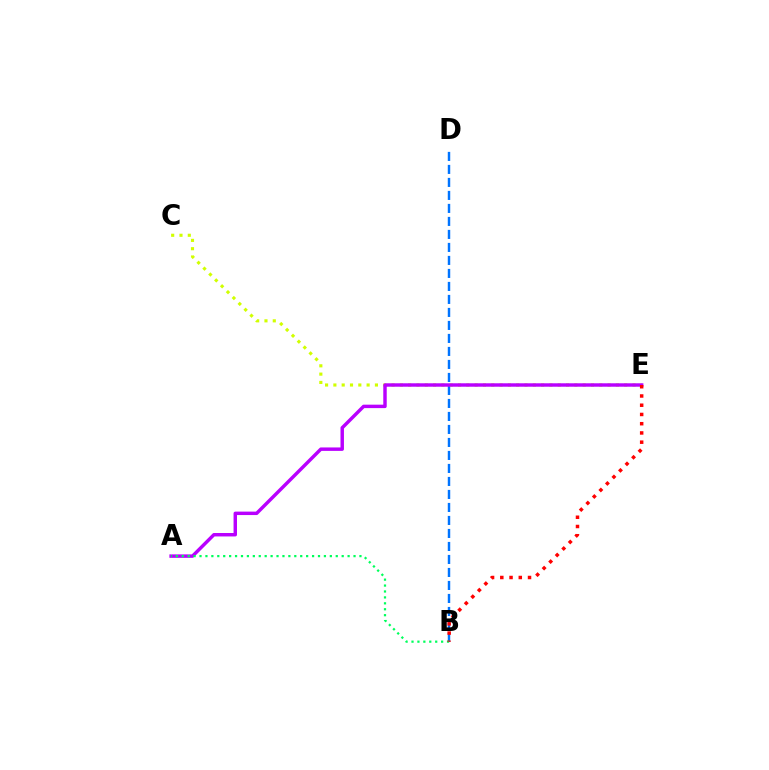{('B', 'D'): [{'color': '#0074ff', 'line_style': 'dashed', 'thickness': 1.77}], ('C', 'E'): [{'color': '#d1ff00', 'line_style': 'dotted', 'thickness': 2.26}], ('A', 'E'): [{'color': '#b900ff', 'line_style': 'solid', 'thickness': 2.48}], ('A', 'B'): [{'color': '#00ff5c', 'line_style': 'dotted', 'thickness': 1.61}], ('B', 'E'): [{'color': '#ff0000', 'line_style': 'dotted', 'thickness': 2.51}]}